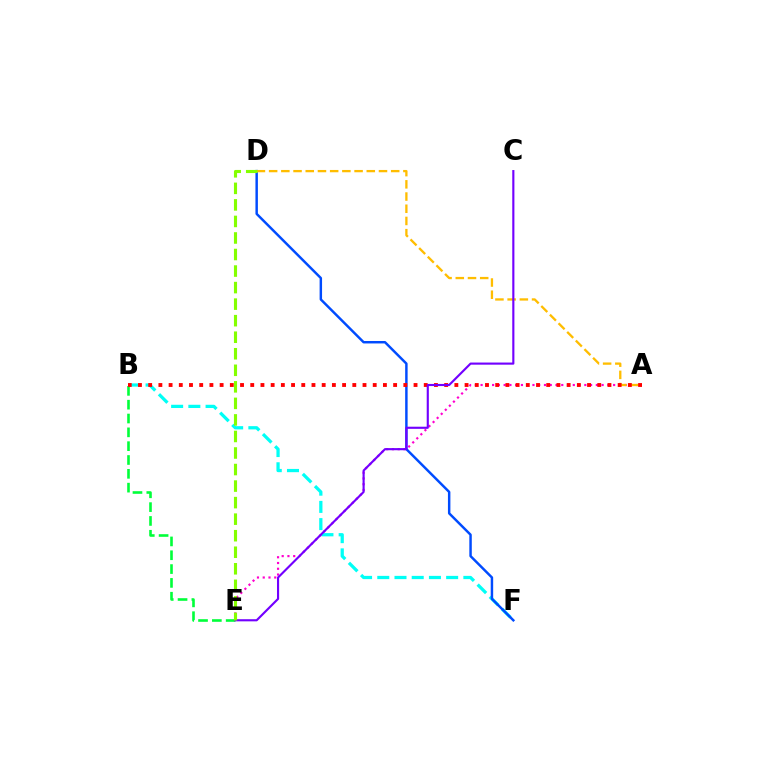{('B', 'F'): [{'color': '#00fff6', 'line_style': 'dashed', 'thickness': 2.34}], ('D', 'F'): [{'color': '#004bff', 'line_style': 'solid', 'thickness': 1.77}], ('A', 'E'): [{'color': '#ff00cf', 'line_style': 'dotted', 'thickness': 1.57}], ('B', 'E'): [{'color': '#00ff39', 'line_style': 'dashed', 'thickness': 1.88}], ('A', 'D'): [{'color': '#ffbd00', 'line_style': 'dashed', 'thickness': 1.66}], ('A', 'B'): [{'color': '#ff0000', 'line_style': 'dotted', 'thickness': 2.77}], ('C', 'E'): [{'color': '#7200ff', 'line_style': 'solid', 'thickness': 1.54}], ('D', 'E'): [{'color': '#84ff00', 'line_style': 'dashed', 'thickness': 2.25}]}